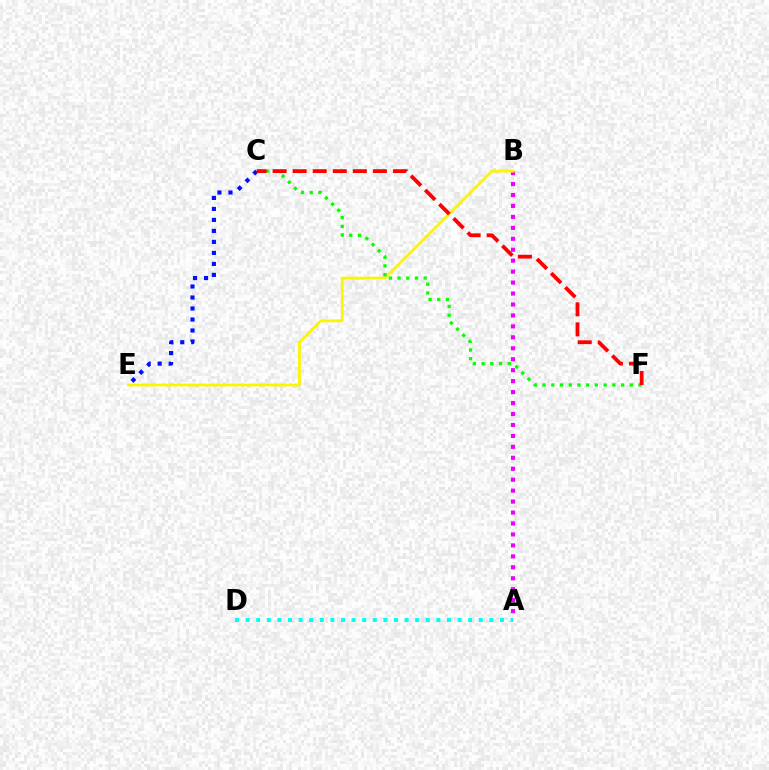{('A', 'D'): [{'color': '#00fff6', 'line_style': 'dotted', 'thickness': 2.88}], ('A', 'B'): [{'color': '#ee00ff', 'line_style': 'dotted', 'thickness': 2.98}], ('B', 'E'): [{'color': '#fcf500', 'line_style': 'solid', 'thickness': 1.97}], ('C', 'E'): [{'color': '#0010ff', 'line_style': 'dotted', 'thickness': 2.99}], ('C', 'F'): [{'color': '#08ff00', 'line_style': 'dotted', 'thickness': 2.37}, {'color': '#ff0000', 'line_style': 'dashed', 'thickness': 2.72}]}